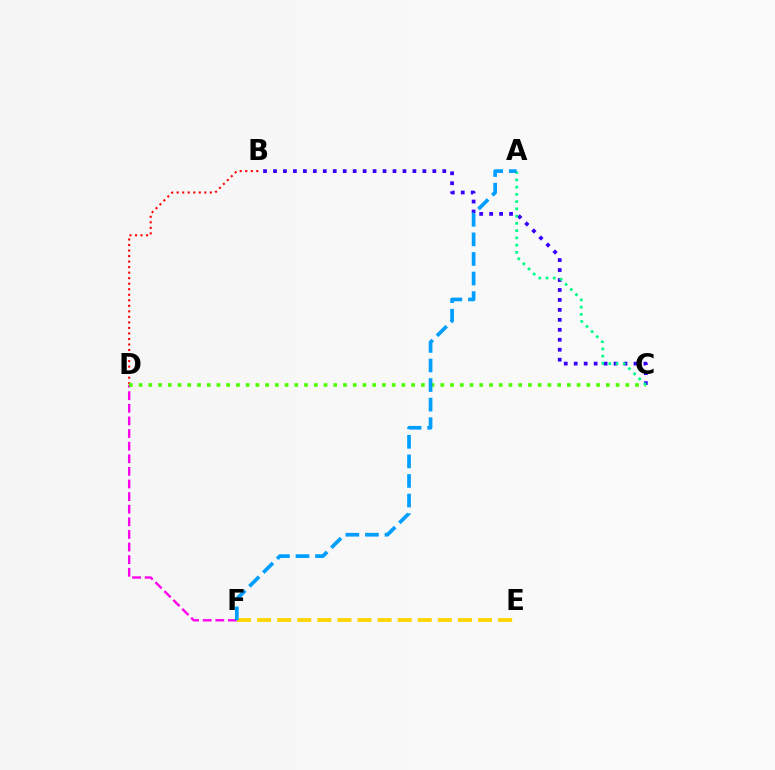{('B', 'D'): [{'color': '#ff0000', 'line_style': 'dotted', 'thickness': 1.5}], ('E', 'F'): [{'color': '#ffd500', 'line_style': 'dashed', 'thickness': 2.73}], ('B', 'C'): [{'color': '#3700ff', 'line_style': 'dotted', 'thickness': 2.71}], ('D', 'F'): [{'color': '#ff00ed', 'line_style': 'dashed', 'thickness': 1.71}], ('C', 'D'): [{'color': '#4fff00', 'line_style': 'dotted', 'thickness': 2.64}], ('A', 'C'): [{'color': '#00ff86', 'line_style': 'dotted', 'thickness': 1.97}], ('A', 'F'): [{'color': '#009eff', 'line_style': 'dashed', 'thickness': 2.66}]}